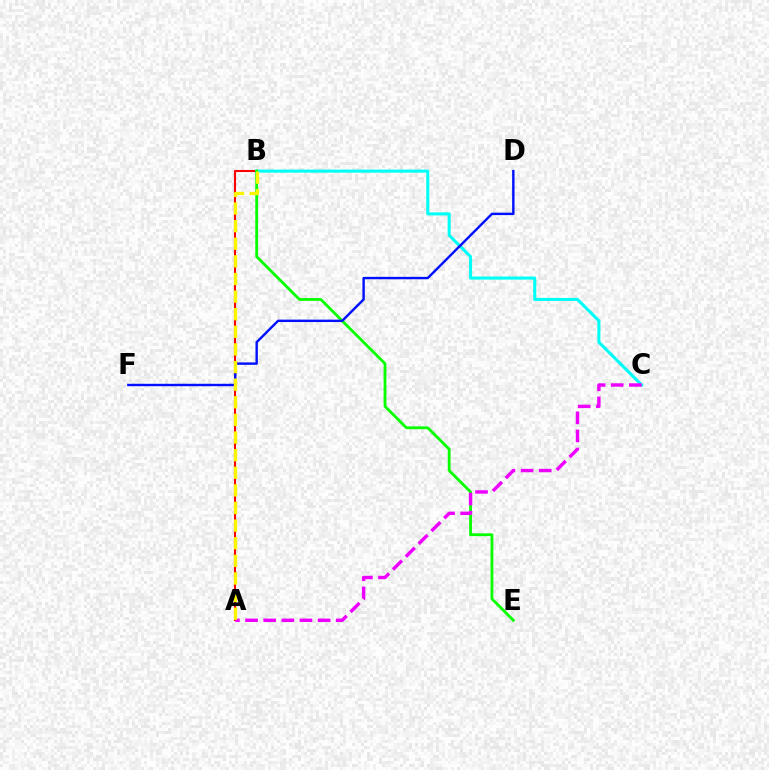{('A', 'B'): [{'color': '#ff0000', 'line_style': 'solid', 'thickness': 1.51}, {'color': '#fcf500', 'line_style': 'dashed', 'thickness': 2.39}], ('B', 'C'): [{'color': '#00fff6', 'line_style': 'solid', 'thickness': 2.2}], ('B', 'E'): [{'color': '#08ff00', 'line_style': 'solid', 'thickness': 2.02}], ('A', 'C'): [{'color': '#ee00ff', 'line_style': 'dashed', 'thickness': 2.46}], ('D', 'F'): [{'color': '#0010ff', 'line_style': 'solid', 'thickness': 1.74}]}